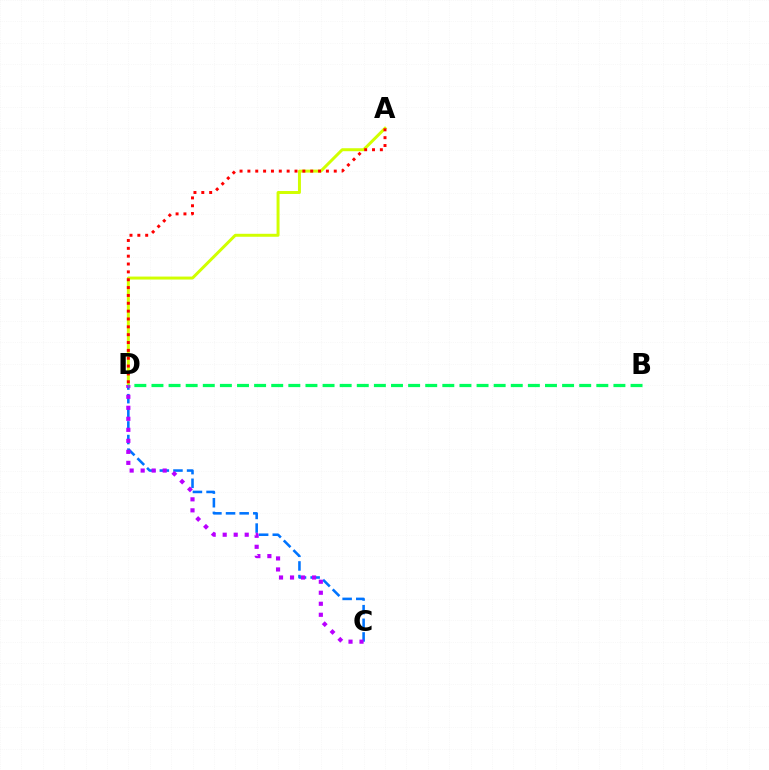{('C', 'D'): [{'color': '#0074ff', 'line_style': 'dashed', 'thickness': 1.85}, {'color': '#b900ff', 'line_style': 'dotted', 'thickness': 2.99}], ('A', 'D'): [{'color': '#d1ff00', 'line_style': 'solid', 'thickness': 2.14}, {'color': '#ff0000', 'line_style': 'dotted', 'thickness': 2.13}], ('B', 'D'): [{'color': '#00ff5c', 'line_style': 'dashed', 'thickness': 2.32}]}